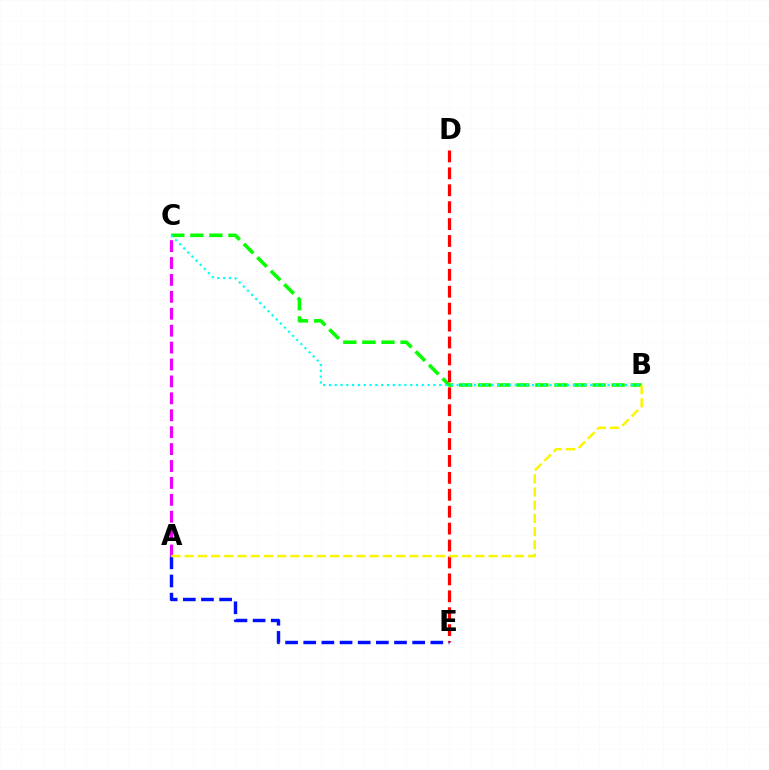{('B', 'C'): [{'color': '#08ff00', 'line_style': 'dashed', 'thickness': 2.59}, {'color': '#00fff6', 'line_style': 'dotted', 'thickness': 1.58}], ('D', 'E'): [{'color': '#ff0000', 'line_style': 'dashed', 'thickness': 2.3}], ('A', 'C'): [{'color': '#ee00ff', 'line_style': 'dashed', 'thickness': 2.3}], ('A', 'E'): [{'color': '#0010ff', 'line_style': 'dashed', 'thickness': 2.47}], ('A', 'B'): [{'color': '#fcf500', 'line_style': 'dashed', 'thickness': 1.8}]}